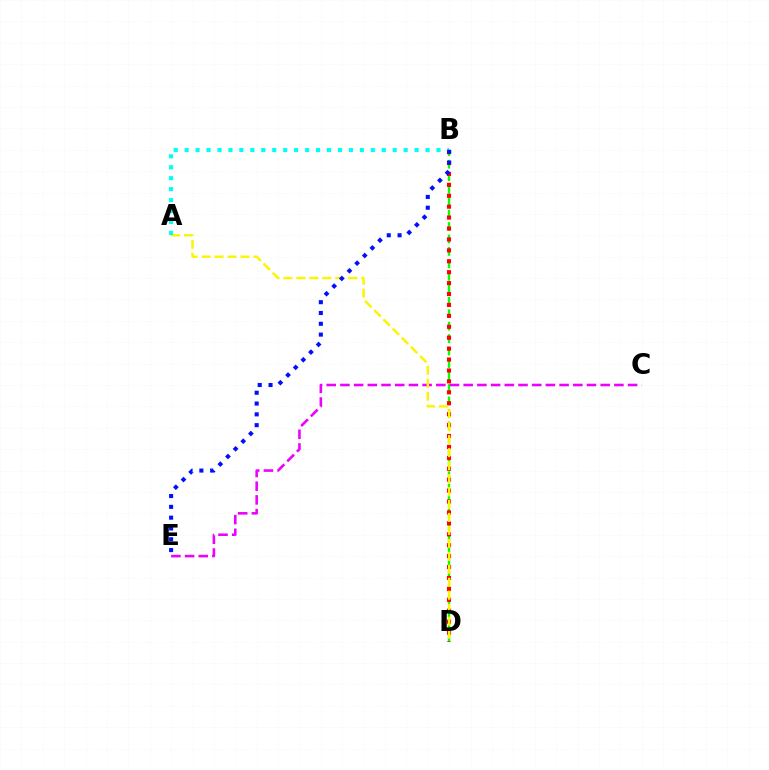{('B', 'D'): [{'color': '#08ff00', 'line_style': 'dashed', 'thickness': 1.69}, {'color': '#ff0000', 'line_style': 'dotted', 'thickness': 2.97}], ('C', 'E'): [{'color': '#ee00ff', 'line_style': 'dashed', 'thickness': 1.86}], ('A', 'D'): [{'color': '#fcf500', 'line_style': 'dashed', 'thickness': 1.76}], ('A', 'B'): [{'color': '#00fff6', 'line_style': 'dotted', 'thickness': 2.98}], ('B', 'E'): [{'color': '#0010ff', 'line_style': 'dotted', 'thickness': 2.94}]}